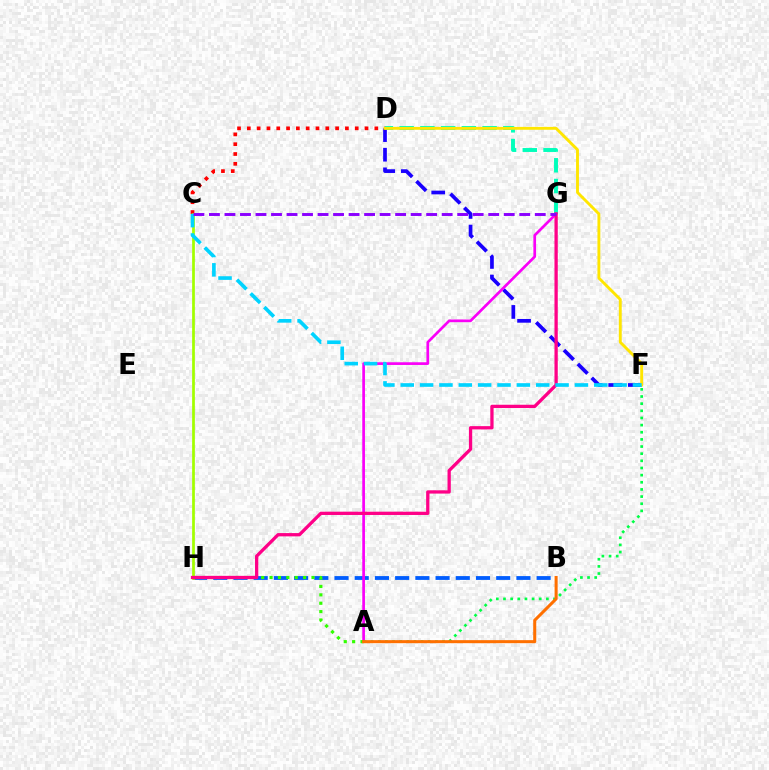{('D', 'F'): [{'color': '#1900ff', 'line_style': 'dashed', 'thickness': 2.67}, {'color': '#ffe600', 'line_style': 'solid', 'thickness': 2.08}], ('B', 'H'): [{'color': '#005dff', 'line_style': 'dashed', 'thickness': 2.75}], ('A', 'G'): [{'color': '#fa00f9', 'line_style': 'solid', 'thickness': 1.94}], ('A', 'H'): [{'color': '#31ff00', 'line_style': 'dotted', 'thickness': 2.28}], ('D', 'G'): [{'color': '#00ffbb', 'line_style': 'dashed', 'thickness': 2.82}], ('C', 'D'): [{'color': '#ff0000', 'line_style': 'dotted', 'thickness': 2.66}], ('A', 'F'): [{'color': '#00ff45', 'line_style': 'dotted', 'thickness': 1.94}], ('C', 'H'): [{'color': '#a2ff00', 'line_style': 'solid', 'thickness': 1.97}], ('G', 'H'): [{'color': '#ff0088', 'line_style': 'solid', 'thickness': 2.37}], ('A', 'B'): [{'color': '#ff7000', 'line_style': 'solid', 'thickness': 2.19}], ('C', 'F'): [{'color': '#00d3ff', 'line_style': 'dashed', 'thickness': 2.63}], ('C', 'G'): [{'color': '#8a00ff', 'line_style': 'dashed', 'thickness': 2.11}]}